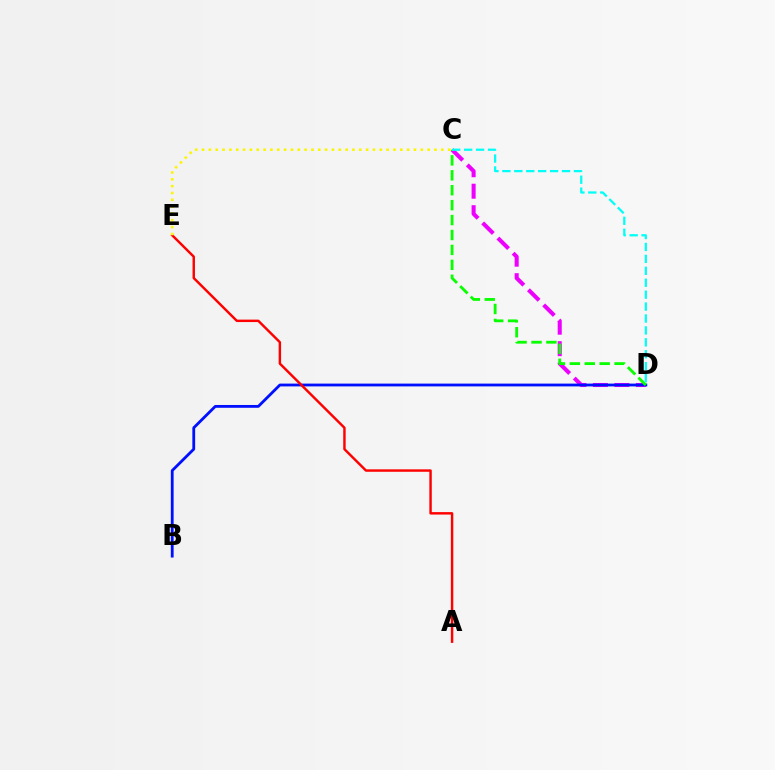{('C', 'D'): [{'color': '#ee00ff', 'line_style': 'dashed', 'thickness': 2.92}, {'color': '#08ff00', 'line_style': 'dashed', 'thickness': 2.03}, {'color': '#00fff6', 'line_style': 'dashed', 'thickness': 1.62}], ('B', 'D'): [{'color': '#0010ff', 'line_style': 'solid', 'thickness': 2.02}], ('A', 'E'): [{'color': '#ff0000', 'line_style': 'solid', 'thickness': 1.76}], ('C', 'E'): [{'color': '#fcf500', 'line_style': 'dotted', 'thickness': 1.86}]}